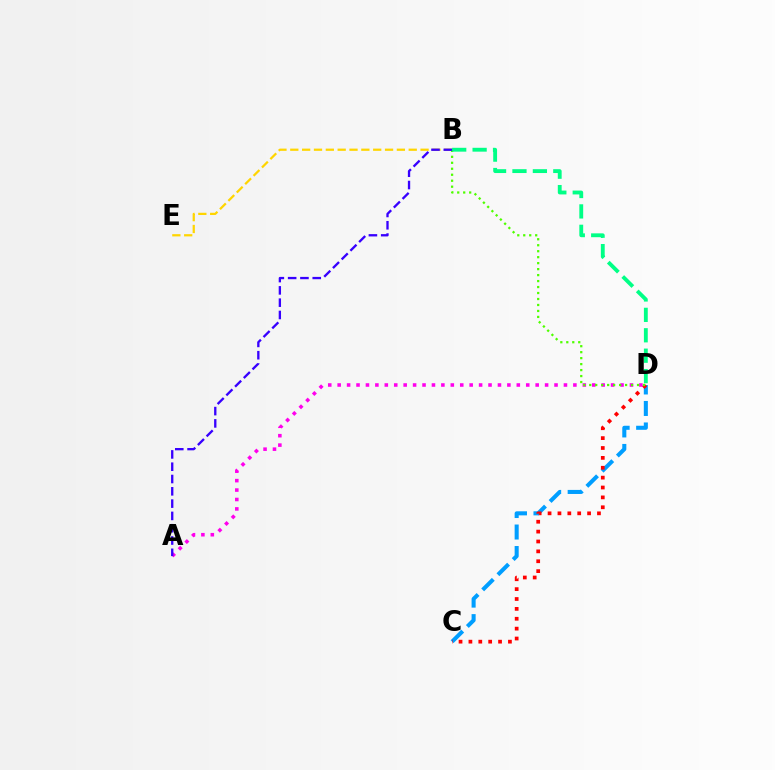{('C', 'D'): [{'color': '#009eff', 'line_style': 'dashed', 'thickness': 2.92}, {'color': '#ff0000', 'line_style': 'dotted', 'thickness': 2.68}], ('B', 'E'): [{'color': '#ffd500', 'line_style': 'dashed', 'thickness': 1.61}], ('A', 'D'): [{'color': '#ff00ed', 'line_style': 'dotted', 'thickness': 2.56}], ('B', 'D'): [{'color': '#4fff00', 'line_style': 'dotted', 'thickness': 1.62}, {'color': '#00ff86', 'line_style': 'dashed', 'thickness': 2.77}], ('A', 'B'): [{'color': '#3700ff', 'line_style': 'dashed', 'thickness': 1.67}]}